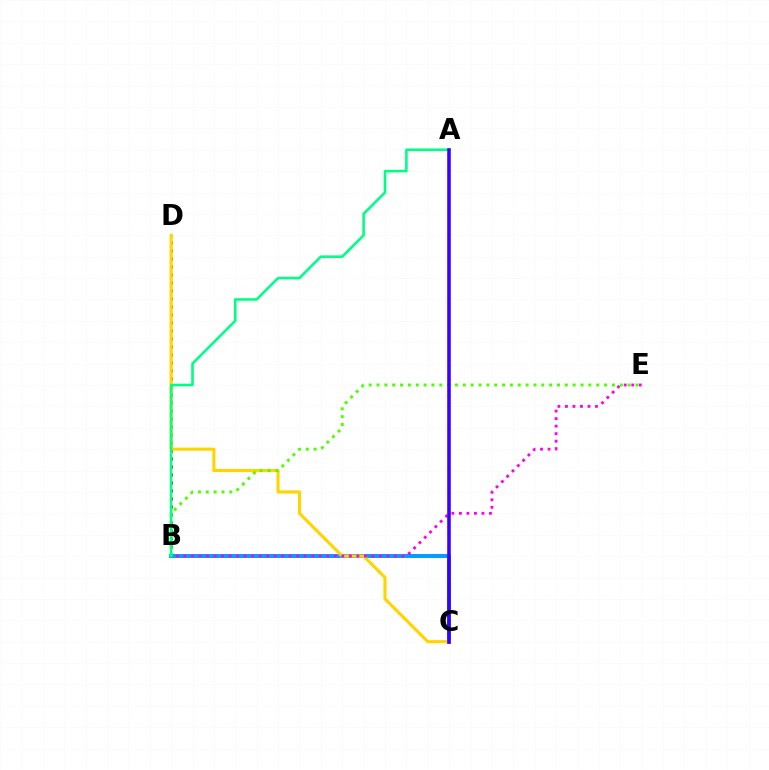{('B', 'D'): [{'color': '#ff0000', 'line_style': 'dotted', 'thickness': 2.17}], ('B', 'C'): [{'color': '#009eff', 'line_style': 'solid', 'thickness': 2.85}], ('C', 'D'): [{'color': '#ffd500', 'line_style': 'solid', 'thickness': 2.25}], ('B', 'E'): [{'color': '#ff00ed', 'line_style': 'dotted', 'thickness': 2.04}, {'color': '#4fff00', 'line_style': 'dotted', 'thickness': 2.13}], ('A', 'B'): [{'color': '#00ff86', 'line_style': 'solid', 'thickness': 1.87}], ('A', 'C'): [{'color': '#3700ff', 'line_style': 'solid', 'thickness': 2.57}]}